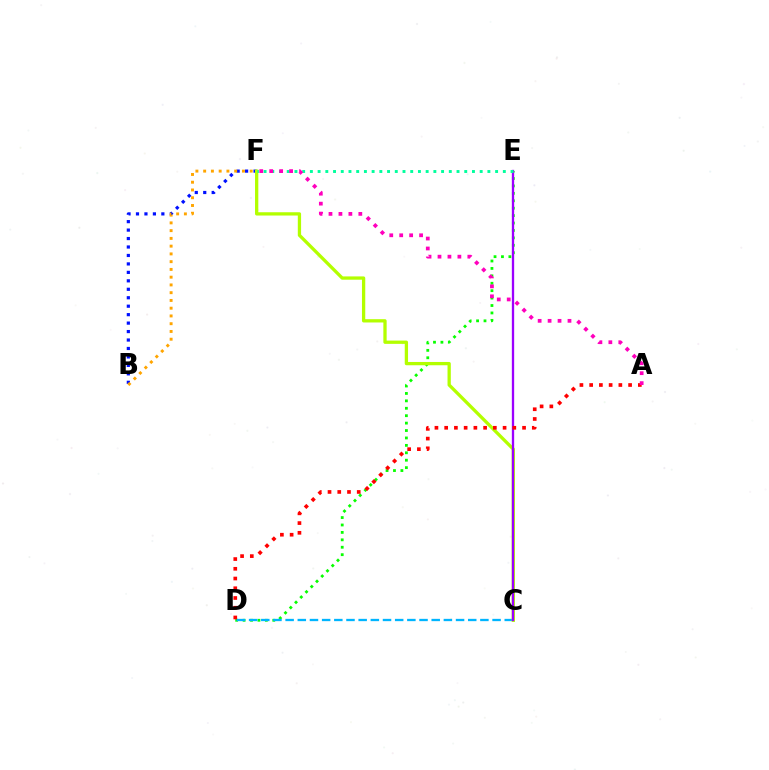{('D', 'E'): [{'color': '#08ff00', 'line_style': 'dotted', 'thickness': 2.02}], ('B', 'F'): [{'color': '#0010ff', 'line_style': 'dotted', 'thickness': 2.3}, {'color': '#ffa500', 'line_style': 'dotted', 'thickness': 2.11}], ('C', 'D'): [{'color': '#00b5ff', 'line_style': 'dashed', 'thickness': 1.65}], ('C', 'F'): [{'color': '#b3ff00', 'line_style': 'solid', 'thickness': 2.37}], ('C', 'E'): [{'color': '#9b00ff', 'line_style': 'solid', 'thickness': 1.67}], ('A', 'D'): [{'color': '#ff0000', 'line_style': 'dotted', 'thickness': 2.65}], ('E', 'F'): [{'color': '#00ff9d', 'line_style': 'dotted', 'thickness': 2.1}], ('A', 'F'): [{'color': '#ff00bd', 'line_style': 'dotted', 'thickness': 2.7}]}